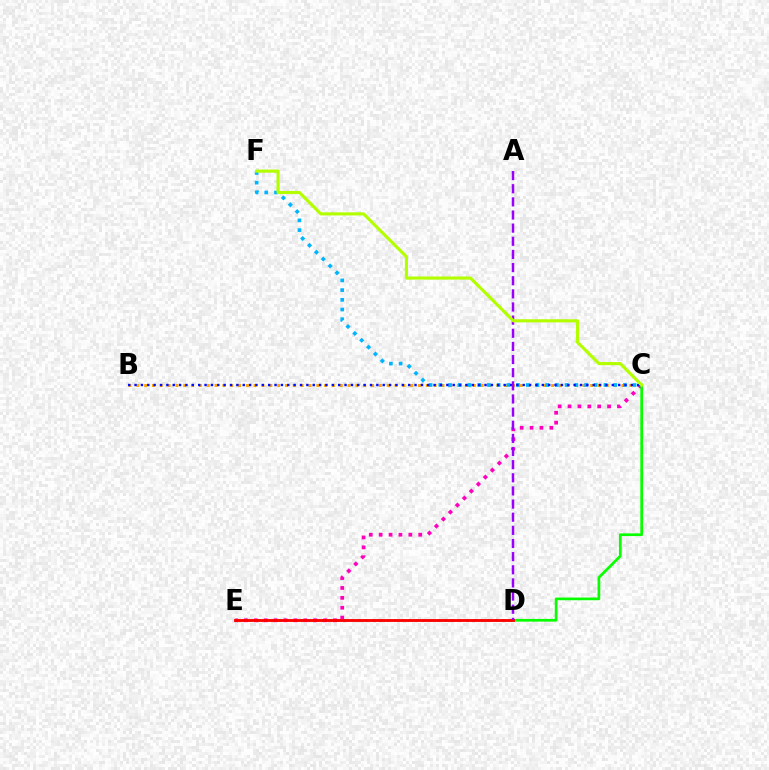{('D', 'E'): [{'color': '#00ff9d', 'line_style': 'dotted', 'thickness': 1.96}, {'color': '#ff0000', 'line_style': 'solid', 'thickness': 2.06}], ('B', 'C'): [{'color': '#ffa500', 'line_style': 'dotted', 'thickness': 2.13}, {'color': '#0010ff', 'line_style': 'dotted', 'thickness': 1.73}], ('C', 'E'): [{'color': '#ff00bd', 'line_style': 'dotted', 'thickness': 2.69}], ('C', 'D'): [{'color': '#08ff00', 'line_style': 'solid', 'thickness': 1.95}], ('C', 'F'): [{'color': '#00b5ff', 'line_style': 'dotted', 'thickness': 2.64}, {'color': '#b3ff00', 'line_style': 'solid', 'thickness': 2.25}], ('A', 'D'): [{'color': '#9b00ff', 'line_style': 'dashed', 'thickness': 1.79}]}